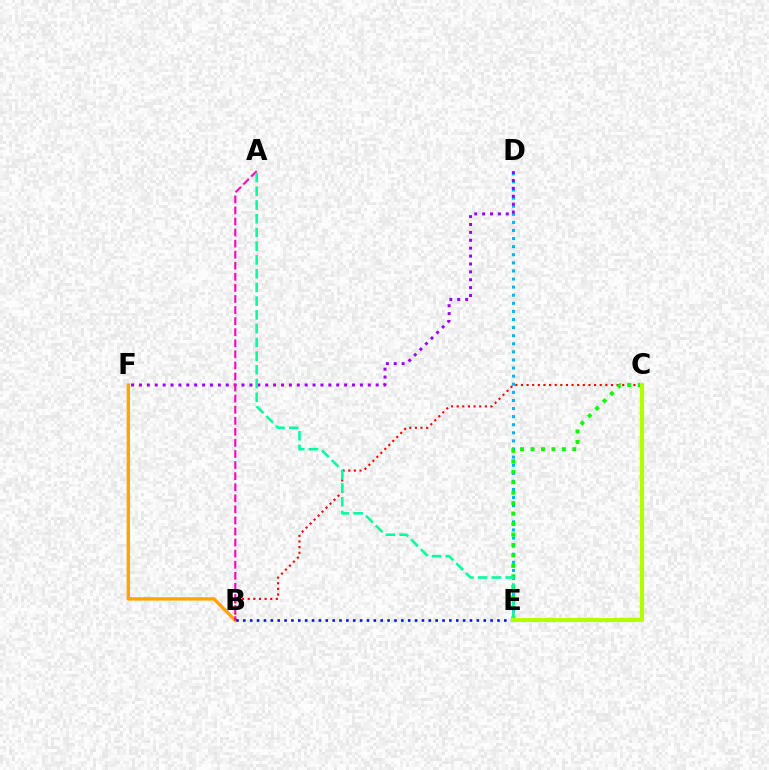{('B', 'F'): [{'color': '#ffa500', 'line_style': 'solid', 'thickness': 2.43}], ('D', 'E'): [{'color': '#00b5ff', 'line_style': 'dotted', 'thickness': 2.2}], ('D', 'F'): [{'color': '#9b00ff', 'line_style': 'dotted', 'thickness': 2.14}], ('B', 'C'): [{'color': '#ff0000', 'line_style': 'dotted', 'thickness': 1.53}], ('C', 'E'): [{'color': '#08ff00', 'line_style': 'dotted', 'thickness': 2.84}, {'color': '#b3ff00', 'line_style': 'solid', 'thickness': 2.99}], ('B', 'E'): [{'color': '#0010ff', 'line_style': 'dotted', 'thickness': 1.87}], ('A', 'B'): [{'color': '#ff00bd', 'line_style': 'dashed', 'thickness': 1.5}], ('A', 'E'): [{'color': '#00ff9d', 'line_style': 'dashed', 'thickness': 1.87}]}